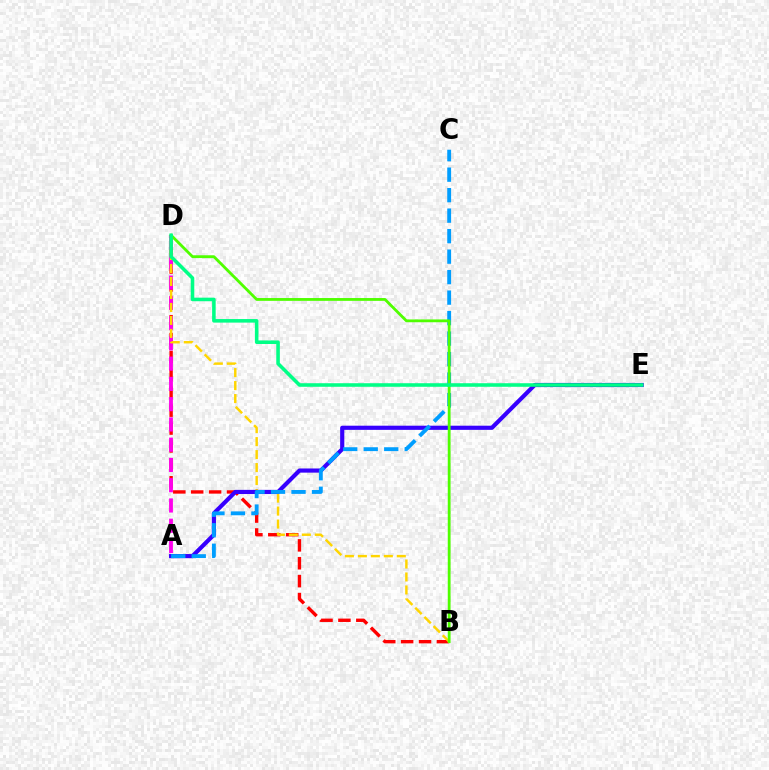{('B', 'D'): [{'color': '#ff0000', 'line_style': 'dashed', 'thickness': 2.43}, {'color': '#ffd500', 'line_style': 'dashed', 'thickness': 1.76}, {'color': '#4fff00', 'line_style': 'solid', 'thickness': 2.02}], ('A', 'D'): [{'color': '#ff00ed', 'line_style': 'dashed', 'thickness': 2.75}], ('A', 'E'): [{'color': '#3700ff', 'line_style': 'solid', 'thickness': 2.99}], ('A', 'C'): [{'color': '#009eff', 'line_style': 'dashed', 'thickness': 2.78}], ('D', 'E'): [{'color': '#00ff86', 'line_style': 'solid', 'thickness': 2.56}]}